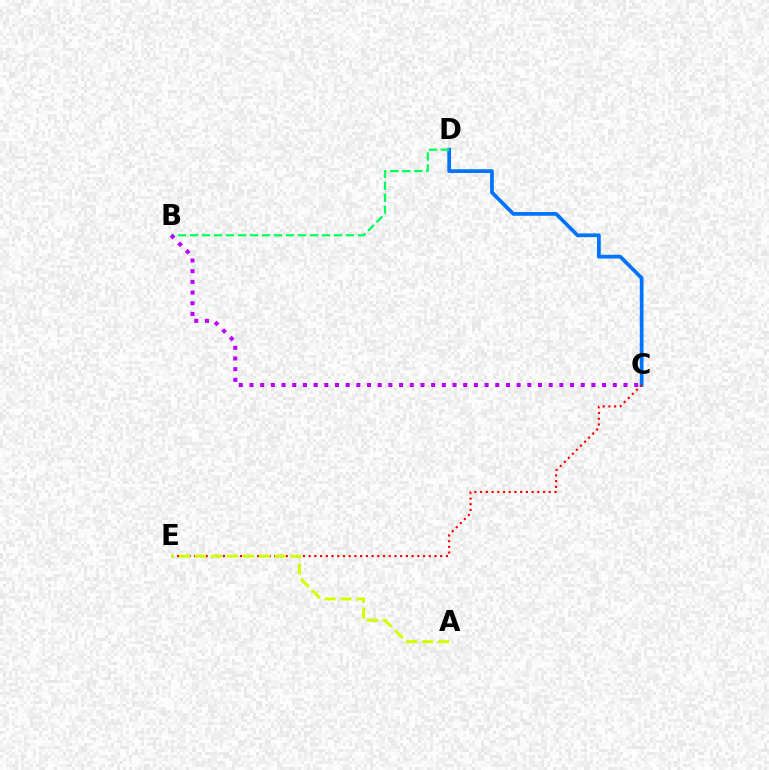{('C', 'D'): [{'color': '#0074ff', 'line_style': 'solid', 'thickness': 2.69}], ('B', 'D'): [{'color': '#00ff5c', 'line_style': 'dashed', 'thickness': 1.63}], ('C', 'E'): [{'color': '#ff0000', 'line_style': 'dotted', 'thickness': 1.55}], ('A', 'E'): [{'color': '#d1ff00', 'line_style': 'dashed', 'thickness': 2.17}], ('B', 'C'): [{'color': '#b900ff', 'line_style': 'dotted', 'thickness': 2.9}]}